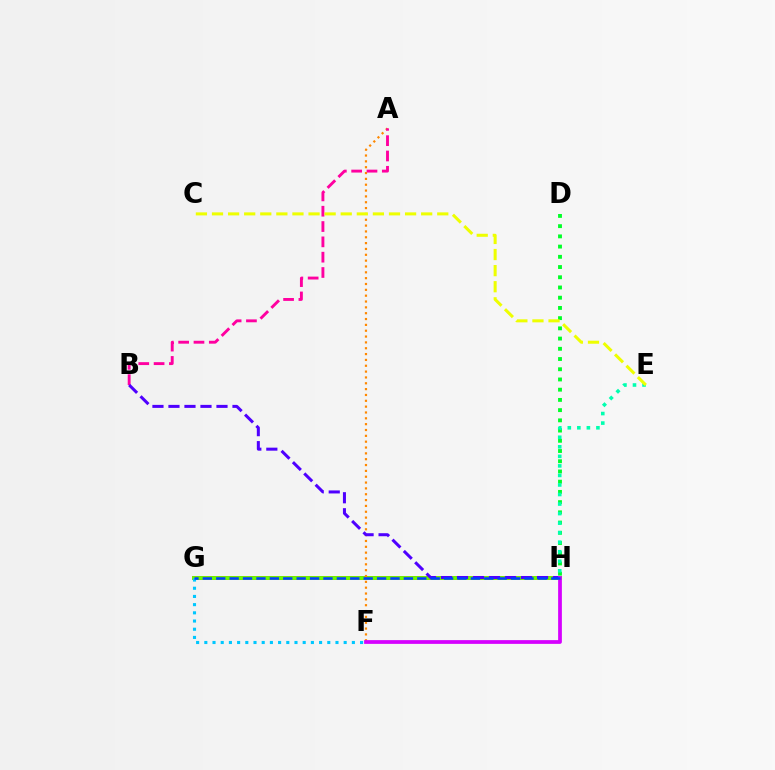{('G', 'H'): [{'color': '#ff0000', 'line_style': 'solid', 'thickness': 2.64}, {'color': '#66ff00', 'line_style': 'solid', 'thickness': 2.7}, {'color': '#003fff', 'line_style': 'dashed', 'thickness': 1.82}], ('F', 'G'): [{'color': '#00c7ff', 'line_style': 'dotted', 'thickness': 2.23}], ('A', 'F'): [{'color': '#ff8800', 'line_style': 'dotted', 'thickness': 1.59}], ('A', 'B'): [{'color': '#ff00a0', 'line_style': 'dashed', 'thickness': 2.08}], ('D', 'H'): [{'color': '#00ff27', 'line_style': 'dotted', 'thickness': 2.78}], ('E', 'H'): [{'color': '#00ffaf', 'line_style': 'dotted', 'thickness': 2.59}], ('C', 'E'): [{'color': '#eeff00', 'line_style': 'dashed', 'thickness': 2.19}], ('B', 'H'): [{'color': '#4f00ff', 'line_style': 'dashed', 'thickness': 2.17}], ('F', 'H'): [{'color': '#d600ff', 'line_style': 'solid', 'thickness': 2.69}]}